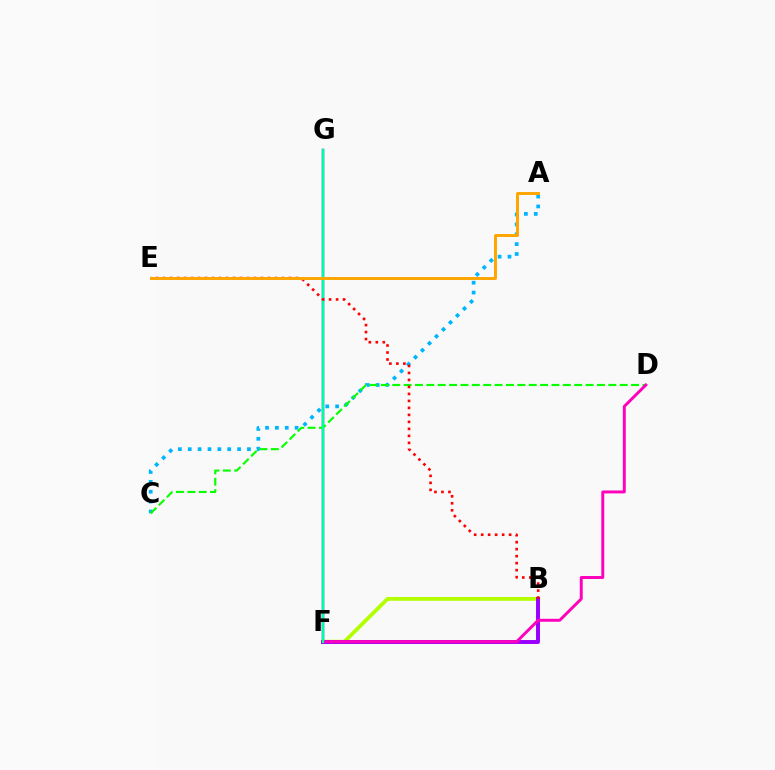{('F', 'G'): [{'color': '#0010ff', 'line_style': 'solid', 'thickness': 1.74}, {'color': '#00ff9d', 'line_style': 'solid', 'thickness': 1.64}], ('A', 'C'): [{'color': '#00b5ff', 'line_style': 'dotted', 'thickness': 2.68}], ('B', 'F'): [{'color': '#b3ff00', 'line_style': 'solid', 'thickness': 2.73}, {'color': '#9b00ff', 'line_style': 'solid', 'thickness': 2.84}], ('C', 'D'): [{'color': '#08ff00', 'line_style': 'dashed', 'thickness': 1.54}], ('D', 'F'): [{'color': '#ff00bd', 'line_style': 'solid', 'thickness': 2.12}], ('B', 'E'): [{'color': '#ff0000', 'line_style': 'dotted', 'thickness': 1.9}], ('A', 'E'): [{'color': '#ffa500', 'line_style': 'solid', 'thickness': 2.12}]}